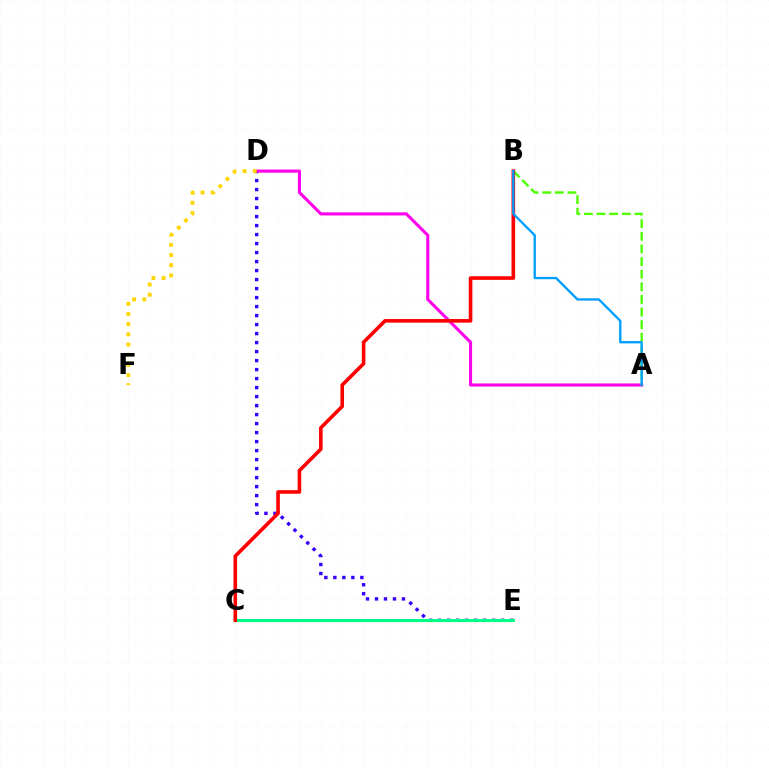{('D', 'E'): [{'color': '#3700ff', 'line_style': 'dotted', 'thickness': 2.45}], ('A', 'D'): [{'color': '#ff00ed', 'line_style': 'solid', 'thickness': 2.23}], ('C', 'E'): [{'color': '#00ff86', 'line_style': 'solid', 'thickness': 2.19}], ('A', 'B'): [{'color': '#4fff00', 'line_style': 'dashed', 'thickness': 1.71}, {'color': '#009eff', 'line_style': 'solid', 'thickness': 1.68}], ('B', 'C'): [{'color': '#ff0000', 'line_style': 'solid', 'thickness': 2.59}], ('D', 'F'): [{'color': '#ffd500', 'line_style': 'dotted', 'thickness': 2.77}]}